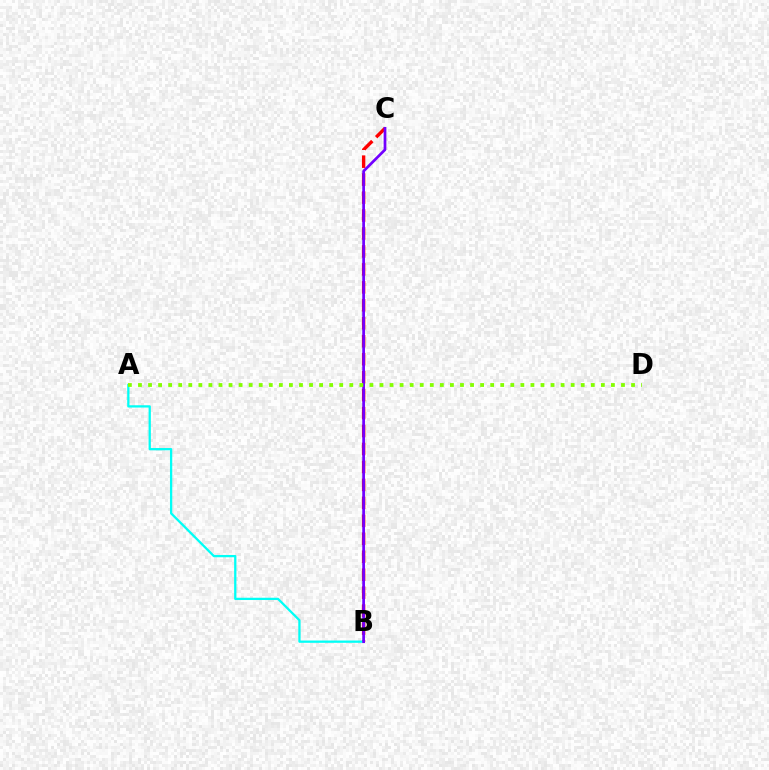{('B', 'C'): [{'color': '#ff0000', 'line_style': 'dashed', 'thickness': 2.44}, {'color': '#7200ff', 'line_style': 'solid', 'thickness': 1.96}], ('A', 'B'): [{'color': '#00fff6', 'line_style': 'solid', 'thickness': 1.64}], ('A', 'D'): [{'color': '#84ff00', 'line_style': 'dotted', 'thickness': 2.73}]}